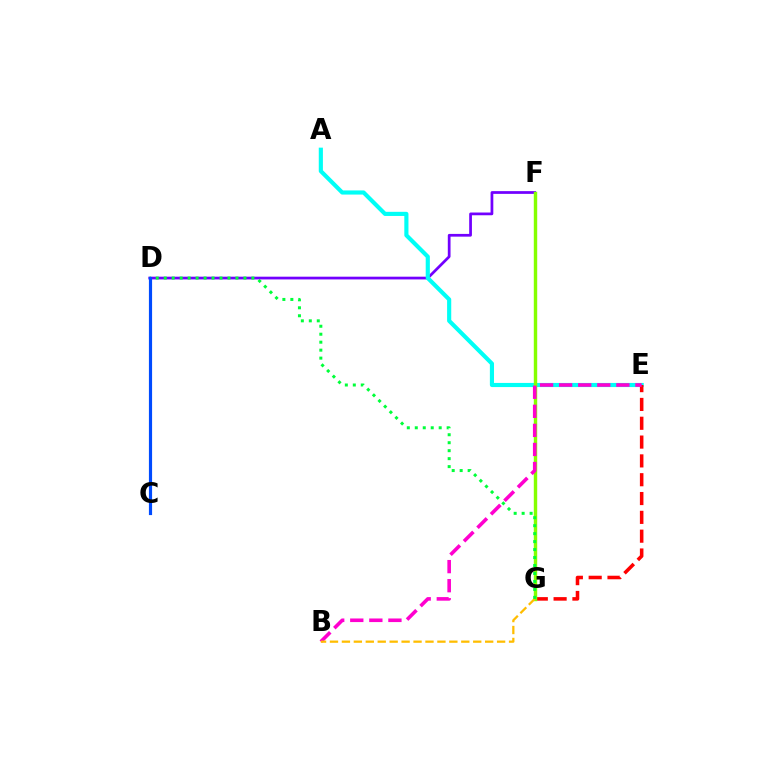{('D', 'F'): [{'color': '#7200ff', 'line_style': 'solid', 'thickness': 1.97}], ('A', 'E'): [{'color': '#00fff6', 'line_style': 'solid', 'thickness': 2.98}], ('E', 'G'): [{'color': '#ff0000', 'line_style': 'dashed', 'thickness': 2.56}], ('F', 'G'): [{'color': '#84ff00', 'line_style': 'solid', 'thickness': 2.46}], ('B', 'E'): [{'color': '#ff00cf', 'line_style': 'dashed', 'thickness': 2.59}], ('B', 'G'): [{'color': '#ffbd00', 'line_style': 'dashed', 'thickness': 1.62}], ('D', 'G'): [{'color': '#00ff39', 'line_style': 'dotted', 'thickness': 2.17}], ('C', 'D'): [{'color': '#004bff', 'line_style': 'solid', 'thickness': 2.28}]}